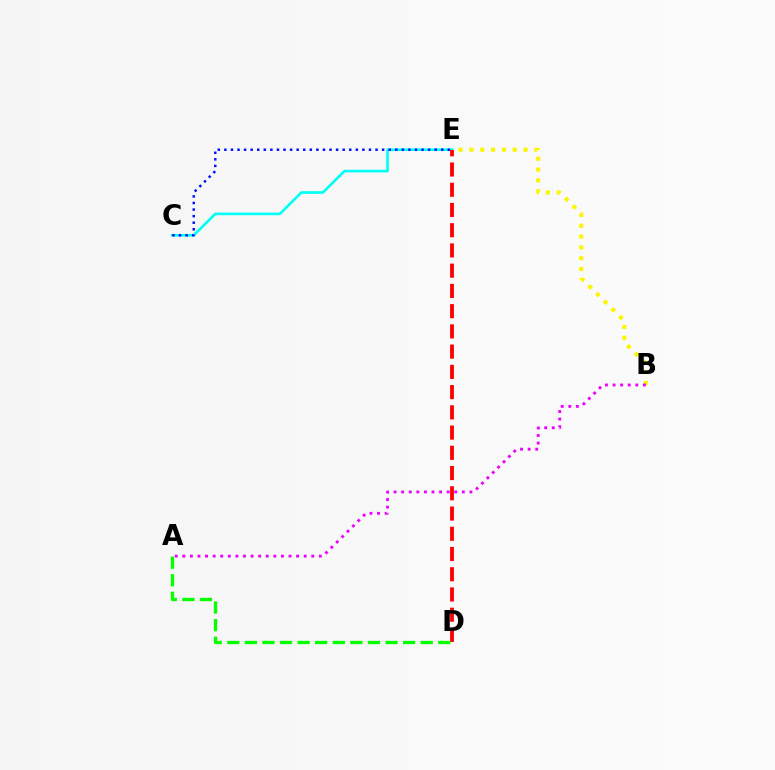{('C', 'E'): [{'color': '#00fff6', 'line_style': 'solid', 'thickness': 1.9}, {'color': '#0010ff', 'line_style': 'dotted', 'thickness': 1.79}], ('B', 'E'): [{'color': '#fcf500', 'line_style': 'dotted', 'thickness': 2.94}], ('D', 'E'): [{'color': '#ff0000', 'line_style': 'dashed', 'thickness': 2.75}], ('A', 'D'): [{'color': '#08ff00', 'line_style': 'dashed', 'thickness': 2.39}], ('A', 'B'): [{'color': '#ee00ff', 'line_style': 'dotted', 'thickness': 2.06}]}